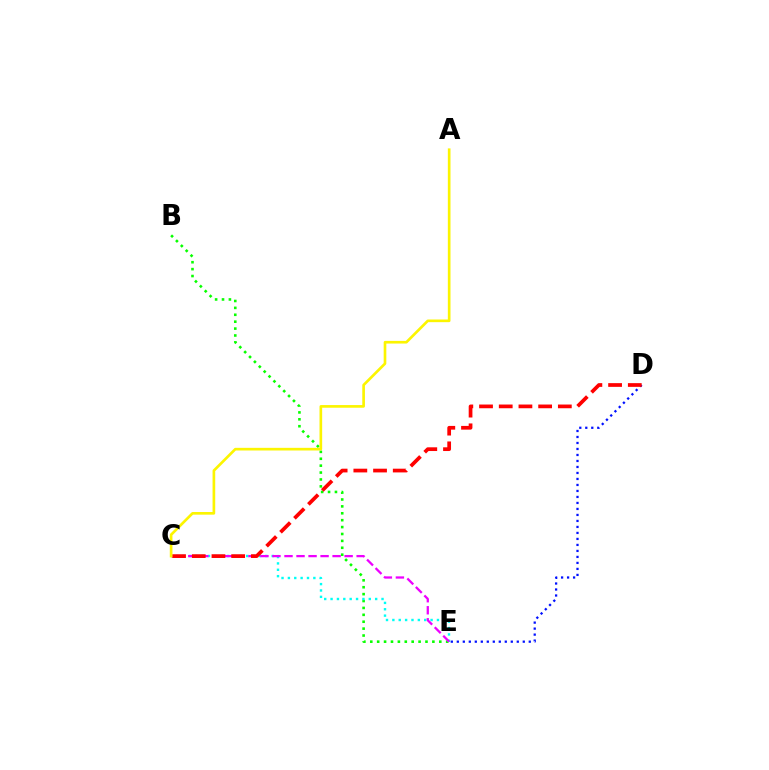{('B', 'E'): [{'color': '#08ff00', 'line_style': 'dotted', 'thickness': 1.87}], ('C', 'E'): [{'color': '#00fff6', 'line_style': 'dotted', 'thickness': 1.73}, {'color': '#ee00ff', 'line_style': 'dashed', 'thickness': 1.63}], ('D', 'E'): [{'color': '#0010ff', 'line_style': 'dotted', 'thickness': 1.63}], ('C', 'D'): [{'color': '#ff0000', 'line_style': 'dashed', 'thickness': 2.68}], ('A', 'C'): [{'color': '#fcf500', 'line_style': 'solid', 'thickness': 1.91}]}